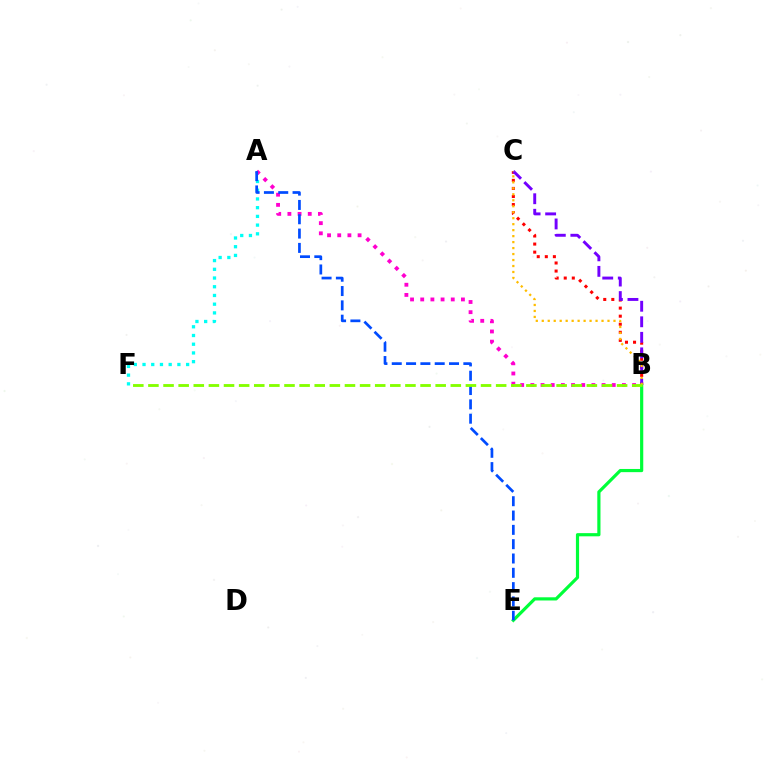{('A', 'F'): [{'color': '#00fff6', 'line_style': 'dotted', 'thickness': 2.37}], ('B', 'E'): [{'color': '#00ff39', 'line_style': 'solid', 'thickness': 2.29}], ('A', 'B'): [{'color': '#ff00cf', 'line_style': 'dotted', 'thickness': 2.76}], ('B', 'C'): [{'color': '#ff0000', 'line_style': 'dotted', 'thickness': 2.19}, {'color': '#7200ff', 'line_style': 'dashed', 'thickness': 2.11}, {'color': '#ffbd00', 'line_style': 'dotted', 'thickness': 1.62}], ('A', 'E'): [{'color': '#004bff', 'line_style': 'dashed', 'thickness': 1.95}], ('B', 'F'): [{'color': '#84ff00', 'line_style': 'dashed', 'thickness': 2.05}]}